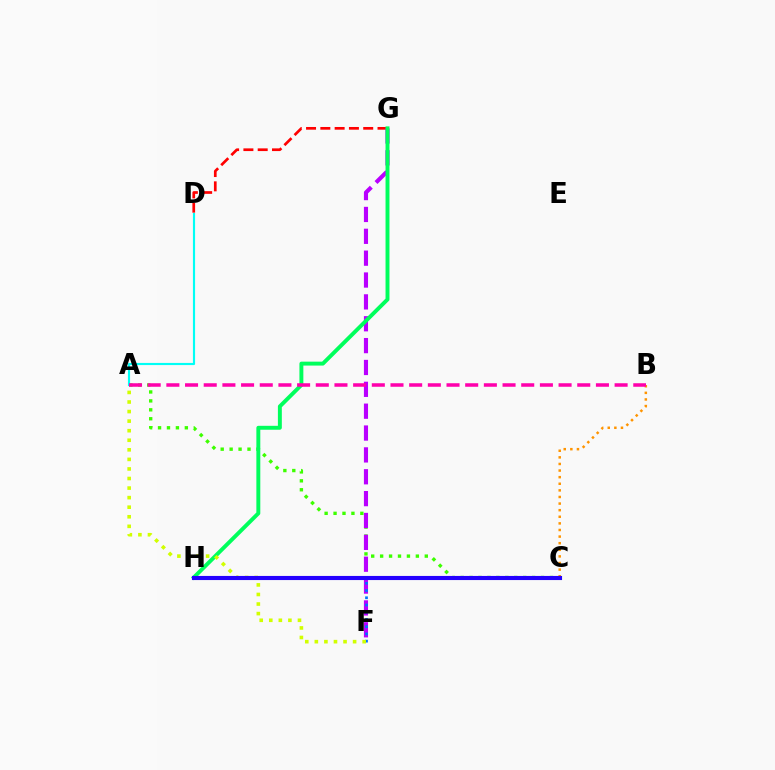{('A', 'C'): [{'color': '#3dff00', 'line_style': 'dotted', 'thickness': 2.43}], ('D', 'G'): [{'color': '#ff0000', 'line_style': 'dashed', 'thickness': 1.94}], ('F', 'G'): [{'color': '#b900ff', 'line_style': 'dashed', 'thickness': 2.97}], ('F', 'H'): [{'color': '#0074ff', 'line_style': 'dotted', 'thickness': 1.96}], ('A', 'D'): [{'color': '#00fff6', 'line_style': 'solid', 'thickness': 1.54}], ('G', 'H'): [{'color': '#00ff5c', 'line_style': 'solid', 'thickness': 2.83}], ('A', 'F'): [{'color': '#d1ff00', 'line_style': 'dotted', 'thickness': 2.6}], ('B', 'C'): [{'color': '#ff9400', 'line_style': 'dotted', 'thickness': 1.79}], ('A', 'B'): [{'color': '#ff00ac', 'line_style': 'dashed', 'thickness': 2.54}], ('C', 'H'): [{'color': '#2500ff', 'line_style': 'solid', 'thickness': 2.96}]}